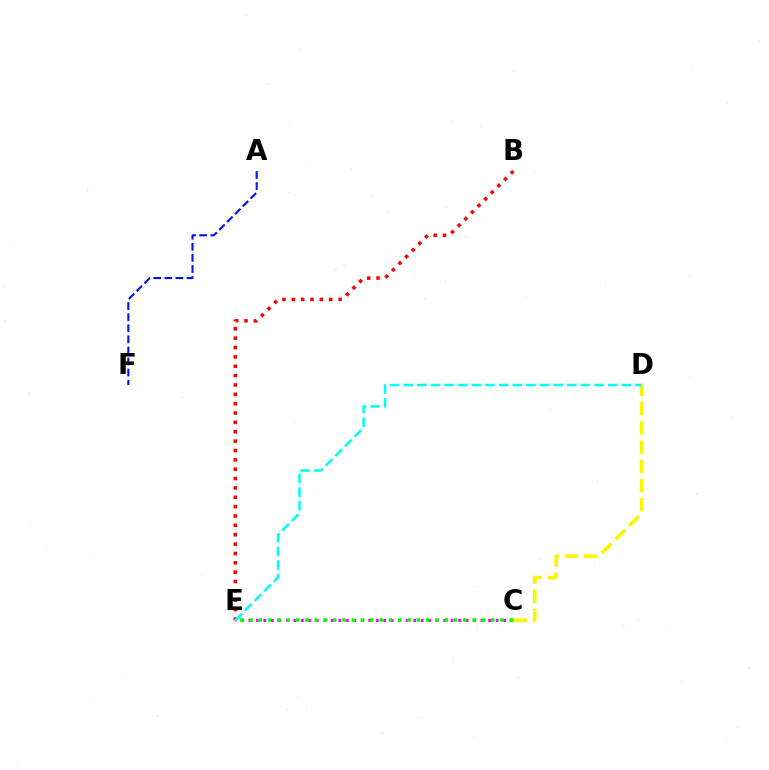{('C', 'E'): [{'color': '#ee00ff', 'line_style': 'dotted', 'thickness': 2.04}, {'color': '#08ff00', 'line_style': 'dotted', 'thickness': 2.52}], ('B', 'E'): [{'color': '#ff0000', 'line_style': 'dotted', 'thickness': 2.54}], ('A', 'F'): [{'color': '#0010ff', 'line_style': 'dashed', 'thickness': 1.51}], ('C', 'D'): [{'color': '#fcf500', 'line_style': 'dashed', 'thickness': 2.62}], ('D', 'E'): [{'color': '#00fff6', 'line_style': 'dashed', 'thickness': 1.85}]}